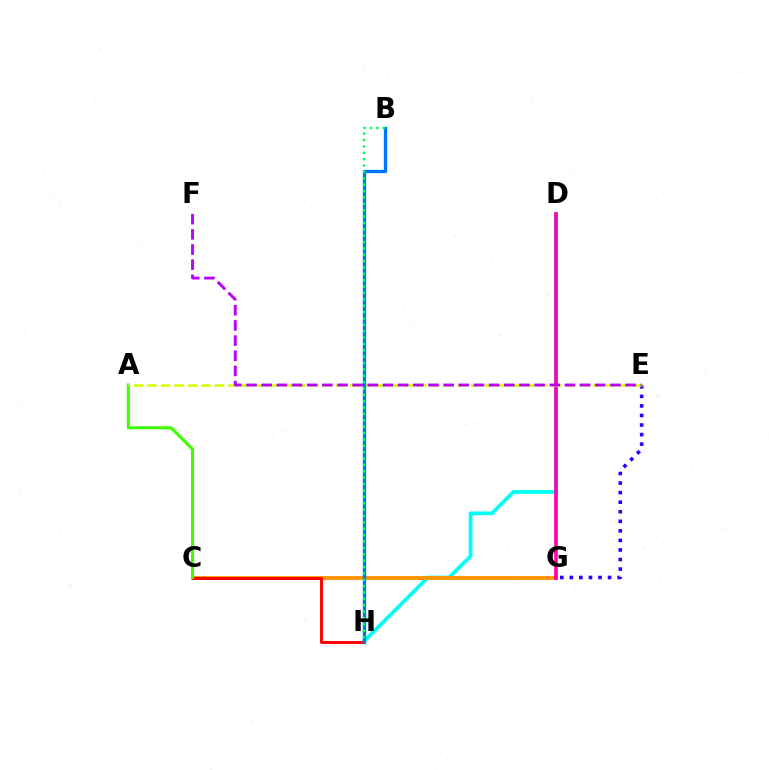{('D', 'H'): [{'color': '#00fff6', 'line_style': 'solid', 'thickness': 2.69}], ('E', 'G'): [{'color': '#2500ff', 'line_style': 'dotted', 'thickness': 2.6}], ('C', 'G'): [{'color': '#ff9400', 'line_style': 'solid', 'thickness': 2.78}], ('C', 'H'): [{'color': '#ff0000', 'line_style': 'solid', 'thickness': 2.11}], ('D', 'G'): [{'color': '#ff00ac', 'line_style': 'solid', 'thickness': 2.59}], ('A', 'C'): [{'color': '#3dff00', 'line_style': 'solid', 'thickness': 2.21}], ('A', 'E'): [{'color': '#d1ff00', 'line_style': 'dashed', 'thickness': 1.83}], ('B', 'H'): [{'color': '#0074ff', 'line_style': 'solid', 'thickness': 2.39}, {'color': '#00ff5c', 'line_style': 'dotted', 'thickness': 1.73}], ('E', 'F'): [{'color': '#b900ff', 'line_style': 'dashed', 'thickness': 2.06}]}